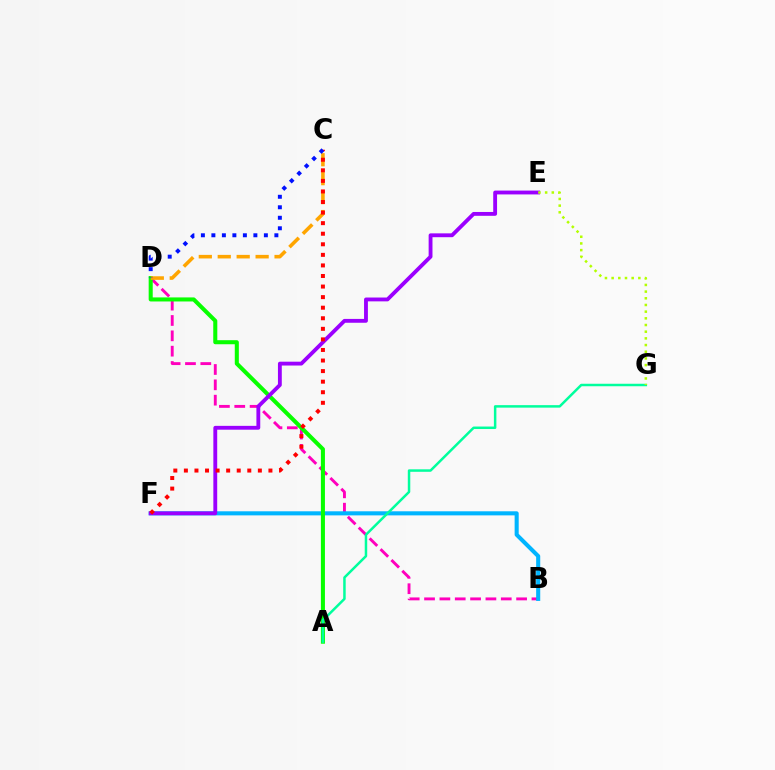{('B', 'D'): [{'color': '#ff00bd', 'line_style': 'dashed', 'thickness': 2.08}], ('B', 'F'): [{'color': '#00b5ff', 'line_style': 'solid', 'thickness': 2.93}], ('A', 'D'): [{'color': '#08ff00', 'line_style': 'solid', 'thickness': 2.92}], ('E', 'F'): [{'color': '#9b00ff', 'line_style': 'solid', 'thickness': 2.77}], ('C', 'D'): [{'color': '#ffa500', 'line_style': 'dashed', 'thickness': 2.57}, {'color': '#0010ff', 'line_style': 'dotted', 'thickness': 2.85}], ('A', 'G'): [{'color': '#00ff9d', 'line_style': 'solid', 'thickness': 1.79}], ('C', 'F'): [{'color': '#ff0000', 'line_style': 'dotted', 'thickness': 2.87}], ('E', 'G'): [{'color': '#b3ff00', 'line_style': 'dotted', 'thickness': 1.81}]}